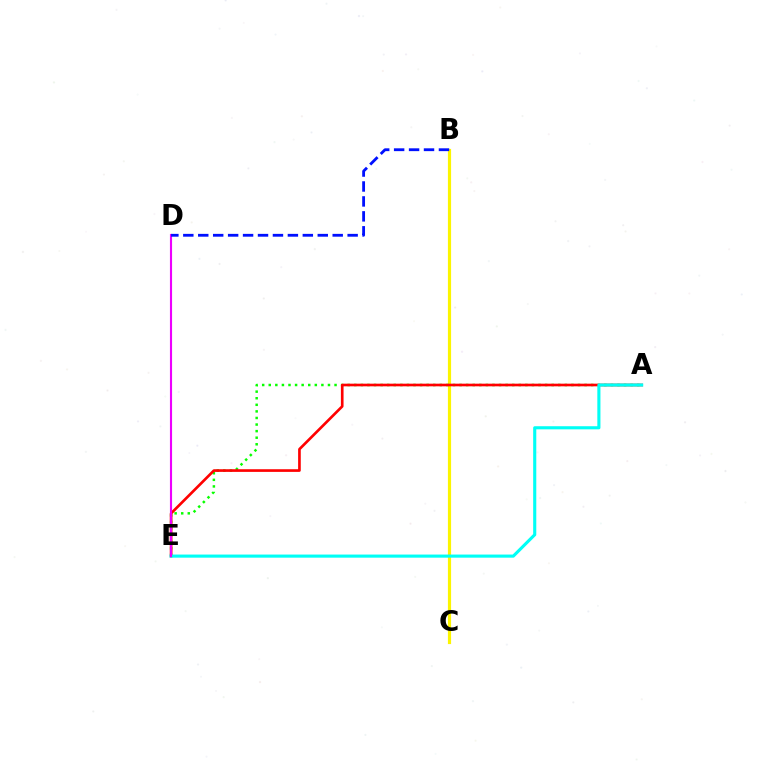{('B', 'C'): [{'color': '#fcf500', 'line_style': 'solid', 'thickness': 2.29}], ('A', 'E'): [{'color': '#08ff00', 'line_style': 'dotted', 'thickness': 1.79}, {'color': '#ff0000', 'line_style': 'solid', 'thickness': 1.91}, {'color': '#00fff6', 'line_style': 'solid', 'thickness': 2.24}], ('D', 'E'): [{'color': '#ee00ff', 'line_style': 'solid', 'thickness': 1.53}], ('B', 'D'): [{'color': '#0010ff', 'line_style': 'dashed', 'thickness': 2.03}]}